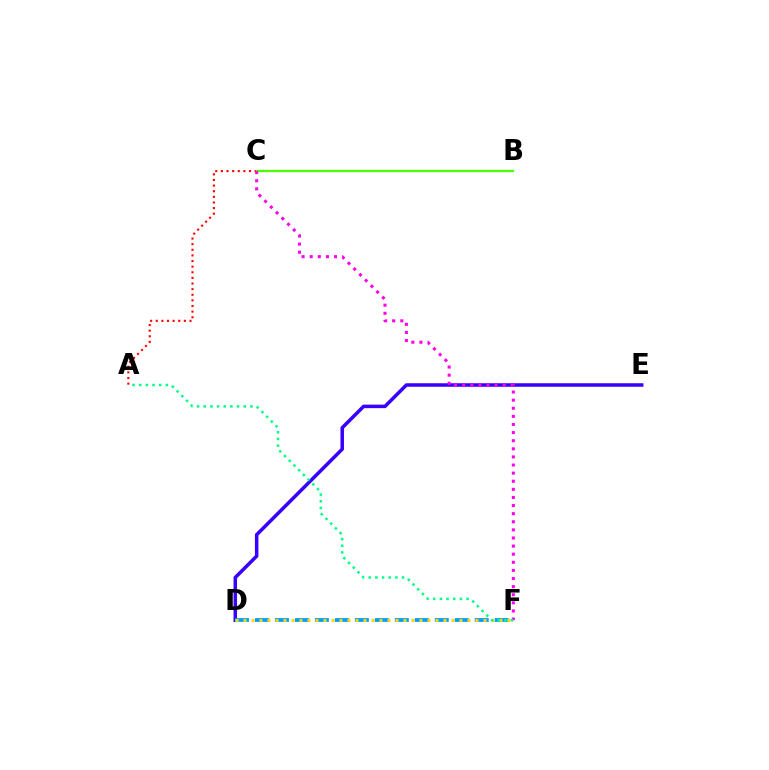{('D', 'E'): [{'color': '#3700ff', 'line_style': 'solid', 'thickness': 2.53}], ('A', 'C'): [{'color': '#ff0000', 'line_style': 'dotted', 'thickness': 1.53}], ('B', 'C'): [{'color': '#4fff00', 'line_style': 'solid', 'thickness': 1.66}], ('D', 'F'): [{'color': '#009eff', 'line_style': 'dashed', 'thickness': 2.71}, {'color': '#ffd500', 'line_style': 'dotted', 'thickness': 2.17}], ('C', 'F'): [{'color': '#ff00ed', 'line_style': 'dotted', 'thickness': 2.2}], ('A', 'F'): [{'color': '#00ff86', 'line_style': 'dotted', 'thickness': 1.81}]}